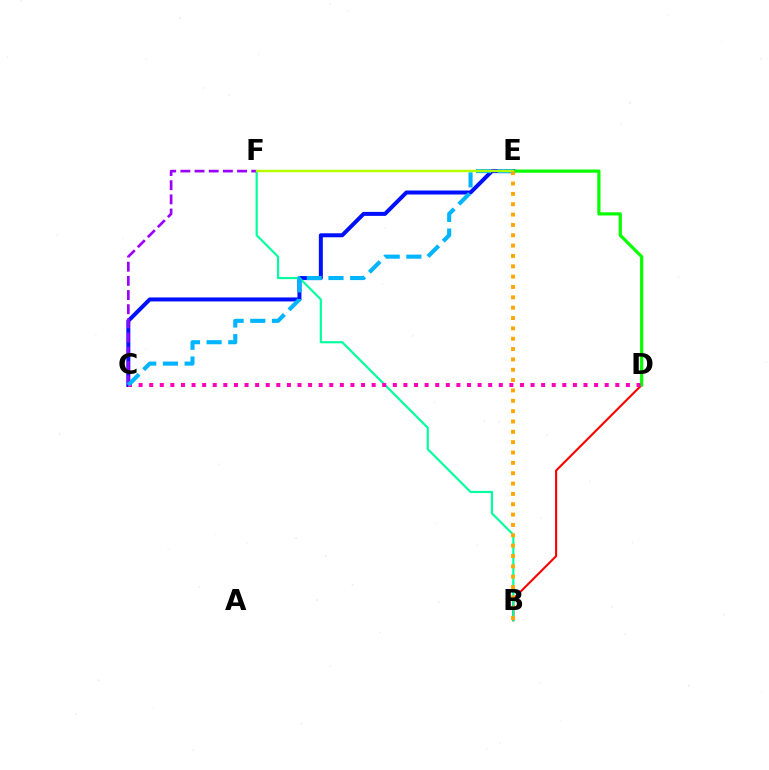{('B', 'D'): [{'color': '#ff0000', 'line_style': 'solid', 'thickness': 1.51}], ('C', 'E'): [{'color': '#0010ff', 'line_style': 'solid', 'thickness': 2.88}, {'color': '#00b5ff', 'line_style': 'dashed', 'thickness': 2.95}], ('D', 'E'): [{'color': '#08ff00', 'line_style': 'solid', 'thickness': 2.3}], ('B', 'F'): [{'color': '#00ff9d', 'line_style': 'solid', 'thickness': 1.56}], ('C', 'F'): [{'color': '#9b00ff', 'line_style': 'dashed', 'thickness': 1.93}], ('C', 'D'): [{'color': '#ff00bd', 'line_style': 'dotted', 'thickness': 2.88}], ('E', 'F'): [{'color': '#b3ff00', 'line_style': 'solid', 'thickness': 1.75}], ('B', 'E'): [{'color': '#ffa500', 'line_style': 'dotted', 'thickness': 2.81}]}